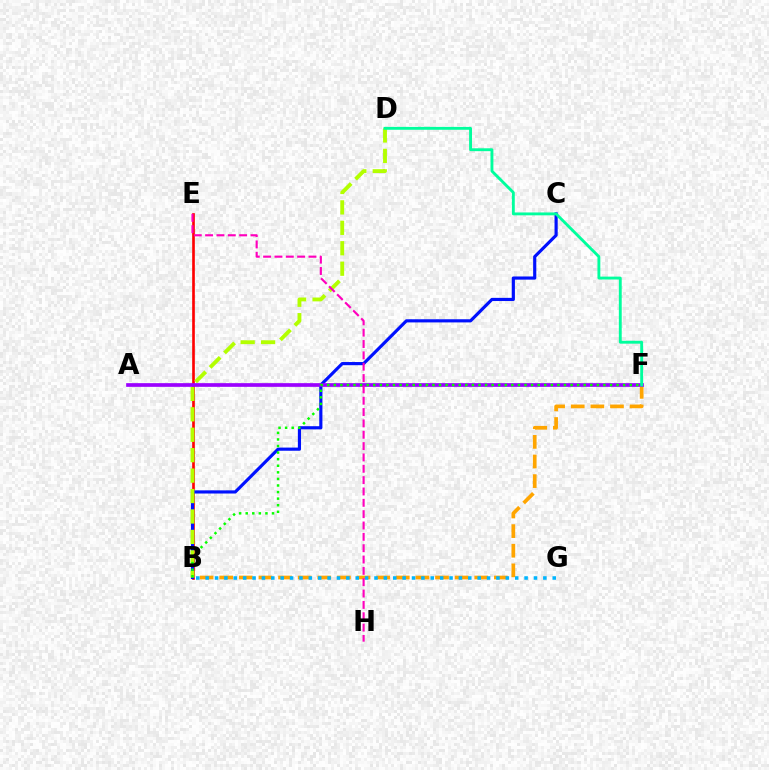{('B', 'F'): [{'color': '#ffa500', 'line_style': 'dashed', 'thickness': 2.67}, {'color': '#08ff00', 'line_style': 'dotted', 'thickness': 1.79}], ('B', 'E'): [{'color': '#ff0000', 'line_style': 'solid', 'thickness': 1.91}], ('B', 'C'): [{'color': '#0010ff', 'line_style': 'solid', 'thickness': 2.27}], ('B', 'D'): [{'color': '#b3ff00', 'line_style': 'dashed', 'thickness': 2.78}], ('A', 'F'): [{'color': '#9b00ff', 'line_style': 'solid', 'thickness': 2.65}], ('D', 'F'): [{'color': '#00ff9d', 'line_style': 'solid', 'thickness': 2.07}], ('B', 'G'): [{'color': '#00b5ff', 'line_style': 'dotted', 'thickness': 2.55}], ('E', 'H'): [{'color': '#ff00bd', 'line_style': 'dashed', 'thickness': 1.54}]}